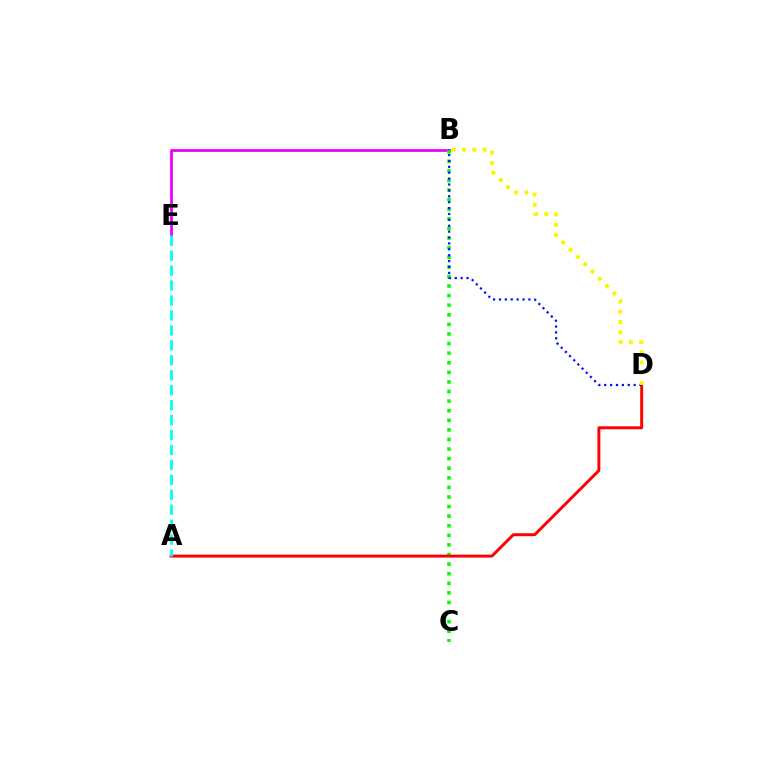{('B', 'E'): [{'color': '#ee00ff', 'line_style': 'solid', 'thickness': 2.0}], ('B', 'C'): [{'color': '#08ff00', 'line_style': 'dotted', 'thickness': 2.61}], ('A', 'D'): [{'color': '#ff0000', 'line_style': 'solid', 'thickness': 2.12}], ('B', 'D'): [{'color': '#0010ff', 'line_style': 'dotted', 'thickness': 1.6}, {'color': '#fcf500', 'line_style': 'dotted', 'thickness': 2.8}], ('A', 'E'): [{'color': '#00fff6', 'line_style': 'dashed', 'thickness': 2.03}]}